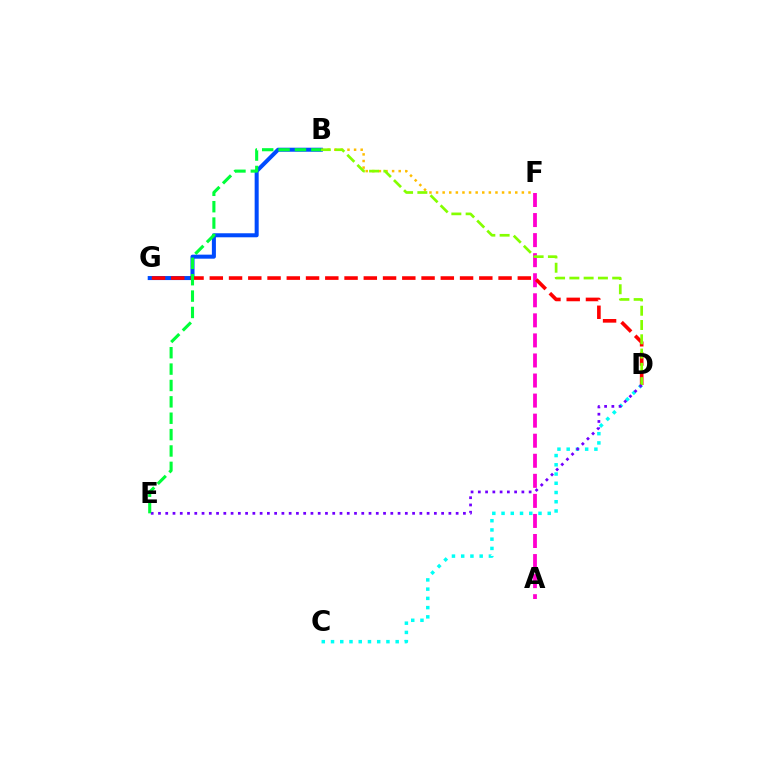{('C', 'D'): [{'color': '#00fff6', 'line_style': 'dotted', 'thickness': 2.51}], ('B', 'F'): [{'color': '#ffbd00', 'line_style': 'dotted', 'thickness': 1.79}], ('B', 'G'): [{'color': '#004bff', 'line_style': 'solid', 'thickness': 2.9}], ('A', 'F'): [{'color': '#ff00cf', 'line_style': 'dashed', 'thickness': 2.72}], ('D', 'G'): [{'color': '#ff0000', 'line_style': 'dashed', 'thickness': 2.62}], ('B', 'D'): [{'color': '#84ff00', 'line_style': 'dashed', 'thickness': 1.94}], ('D', 'E'): [{'color': '#7200ff', 'line_style': 'dotted', 'thickness': 1.97}], ('B', 'E'): [{'color': '#00ff39', 'line_style': 'dashed', 'thickness': 2.22}]}